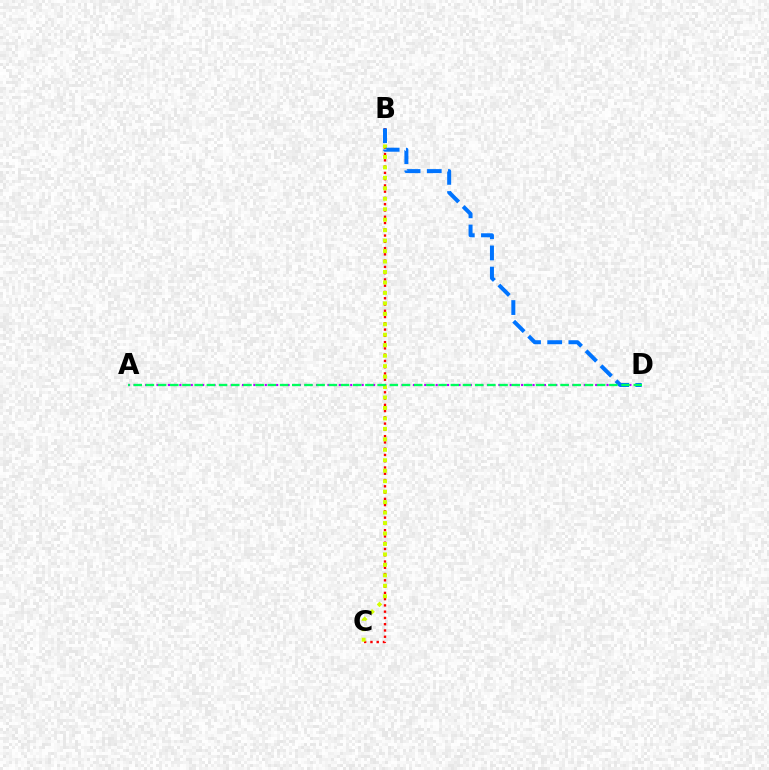{('A', 'D'): [{'color': '#b900ff', 'line_style': 'dotted', 'thickness': 1.55}, {'color': '#00ff5c', 'line_style': 'dashed', 'thickness': 1.66}], ('B', 'C'): [{'color': '#ff0000', 'line_style': 'dotted', 'thickness': 1.7}, {'color': '#d1ff00', 'line_style': 'dotted', 'thickness': 2.84}], ('B', 'D'): [{'color': '#0074ff', 'line_style': 'dashed', 'thickness': 2.87}]}